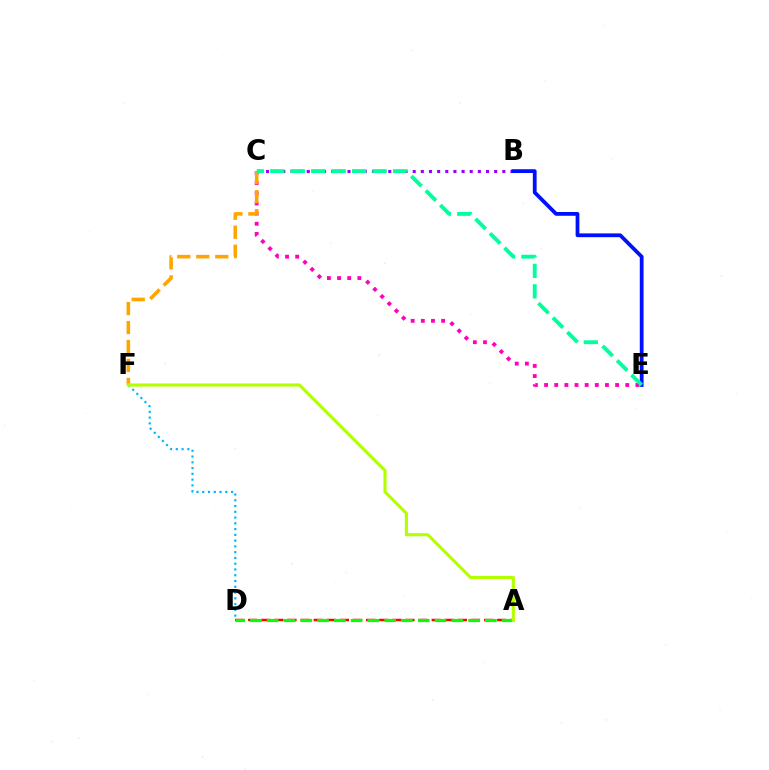{('B', 'C'): [{'color': '#9b00ff', 'line_style': 'dotted', 'thickness': 2.21}], ('C', 'E'): [{'color': '#ff00bd', 'line_style': 'dotted', 'thickness': 2.76}, {'color': '#00ff9d', 'line_style': 'dashed', 'thickness': 2.78}], ('A', 'D'): [{'color': '#ff0000', 'line_style': 'dashed', 'thickness': 1.78}, {'color': '#08ff00', 'line_style': 'dashed', 'thickness': 2.28}], ('B', 'E'): [{'color': '#0010ff', 'line_style': 'solid', 'thickness': 2.72}], ('C', 'F'): [{'color': '#ffa500', 'line_style': 'dashed', 'thickness': 2.58}], ('D', 'F'): [{'color': '#00b5ff', 'line_style': 'dotted', 'thickness': 1.57}], ('A', 'F'): [{'color': '#b3ff00', 'line_style': 'solid', 'thickness': 2.24}]}